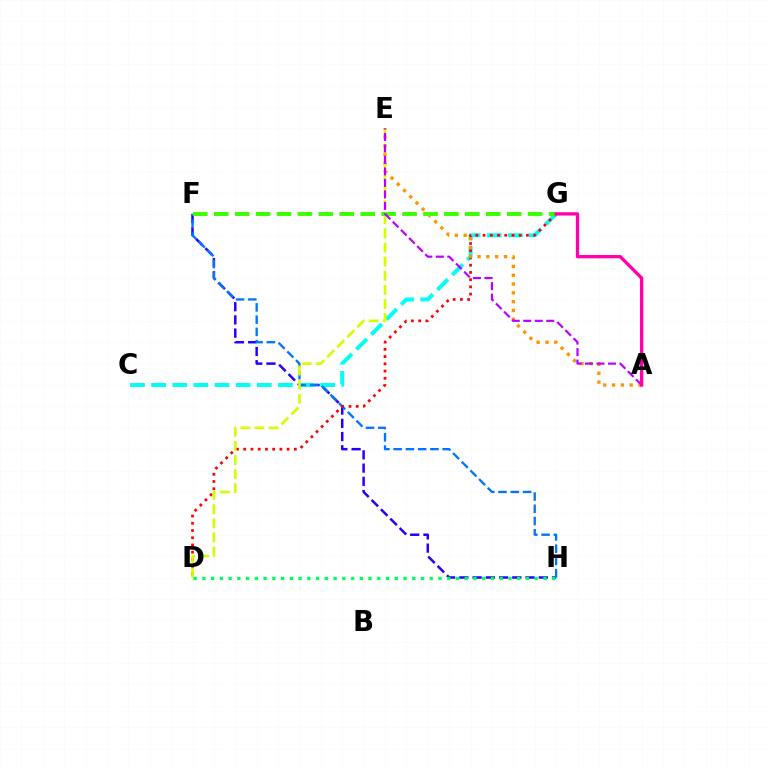{('F', 'H'): [{'color': '#2500ff', 'line_style': 'dashed', 'thickness': 1.8}, {'color': '#0074ff', 'line_style': 'dashed', 'thickness': 1.67}], ('C', 'G'): [{'color': '#00fff6', 'line_style': 'dashed', 'thickness': 2.87}], ('D', 'G'): [{'color': '#ff0000', 'line_style': 'dotted', 'thickness': 1.97}], ('A', 'E'): [{'color': '#ff9400', 'line_style': 'dotted', 'thickness': 2.39}, {'color': '#b900ff', 'line_style': 'dashed', 'thickness': 1.56}], ('D', 'E'): [{'color': '#d1ff00', 'line_style': 'dashed', 'thickness': 1.92}], ('D', 'H'): [{'color': '#00ff5c', 'line_style': 'dotted', 'thickness': 2.38}], ('F', 'G'): [{'color': '#3dff00', 'line_style': 'dashed', 'thickness': 2.84}], ('A', 'G'): [{'color': '#ff00ac', 'line_style': 'solid', 'thickness': 2.37}]}